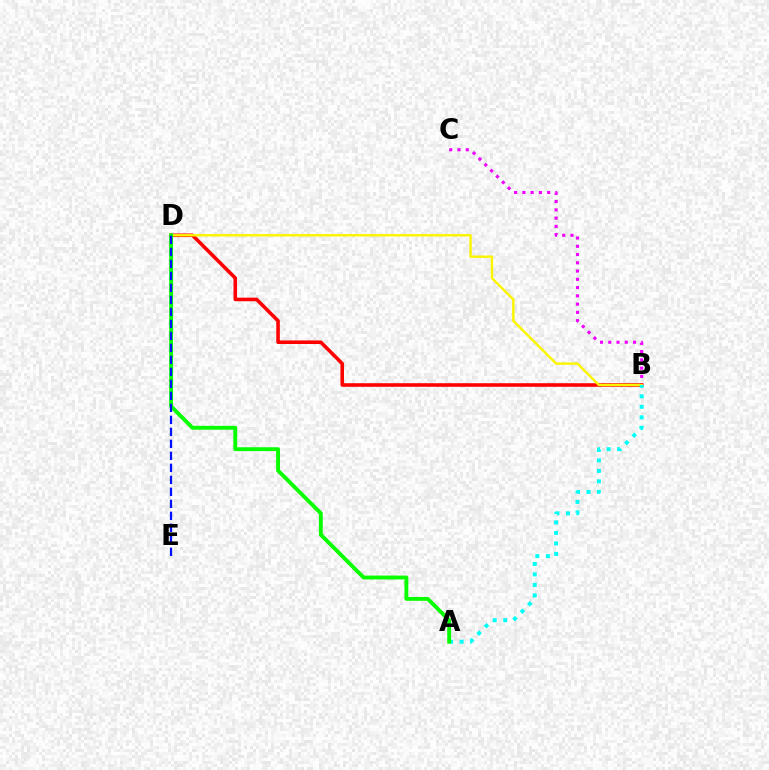{('B', 'C'): [{'color': '#ee00ff', 'line_style': 'dotted', 'thickness': 2.24}], ('B', 'D'): [{'color': '#ff0000', 'line_style': 'solid', 'thickness': 2.58}, {'color': '#fcf500', 'line_style': 'solid', 'thickness': 1.74}], ('A', 'B'): [{'color': '#00fff6', 'line_style': 'dotted', 'thickness': 2.85}], ('A', 'D'): [{'color': '#08ff00', 'line_style': 'solid', 'thickness': 2.79}], ('D', 'E'): [{'color': '#0010ff', 'line_style': 'dashed', 'thickness': 1.63}]}